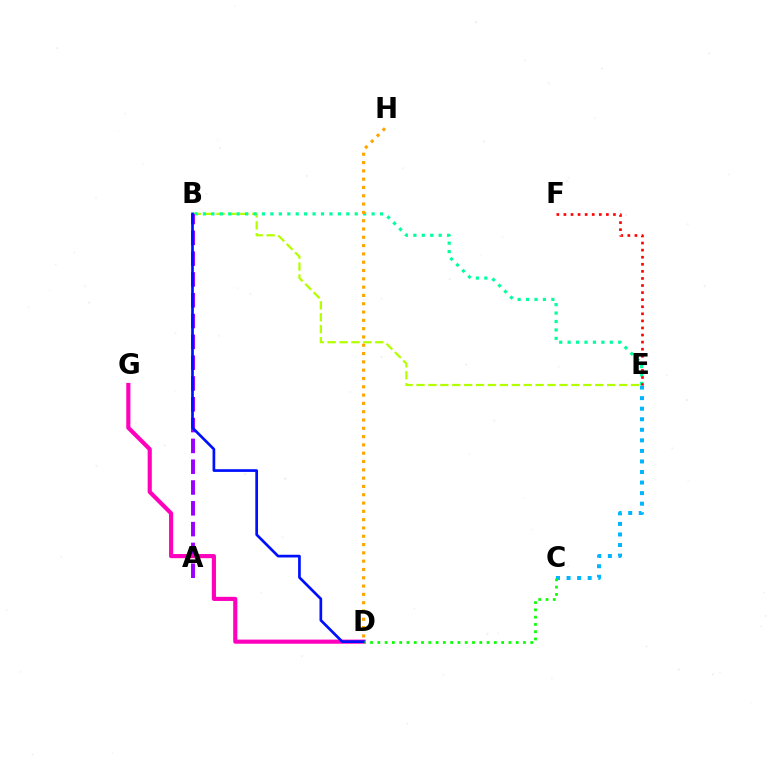{('C', 'E'): [{'color': '#00b5ff', 'line_style': 'dotted', 'thickness': 2.87}], ('B', 'E'): [{'color': '#b3ff00', 'line_style': 'dashed', 'thickness': 1.62}, {'color': '#00ff9d', 'line_style': 'dotted', 'thickness': 2.29}], ('A', 'B'): [{'color': '#9b00ff', 'line_style': 'dashed', 'thickness': 2.83}], ('D', 'G'): [{'color': '#ff00bd', 'line_style': 'solid', 'thickness': 2.98}], ('B', 'D'): [{'color': '#0010ff', 'line_style': 'solid', 'thickness': 1.94}], ('D', 'H'): [{'color': '#ffa500', 'line_style': 'dotted', 'thickness': 2.26}], ('E', 'F'): [{'color': '#ff0000', 'line_style': 'dotted', 'thickness': 1.92}], ('C', 'D'): [{'color': '#08ff00', 'line_style': 'dotted', 'thickness': 1.98}]}